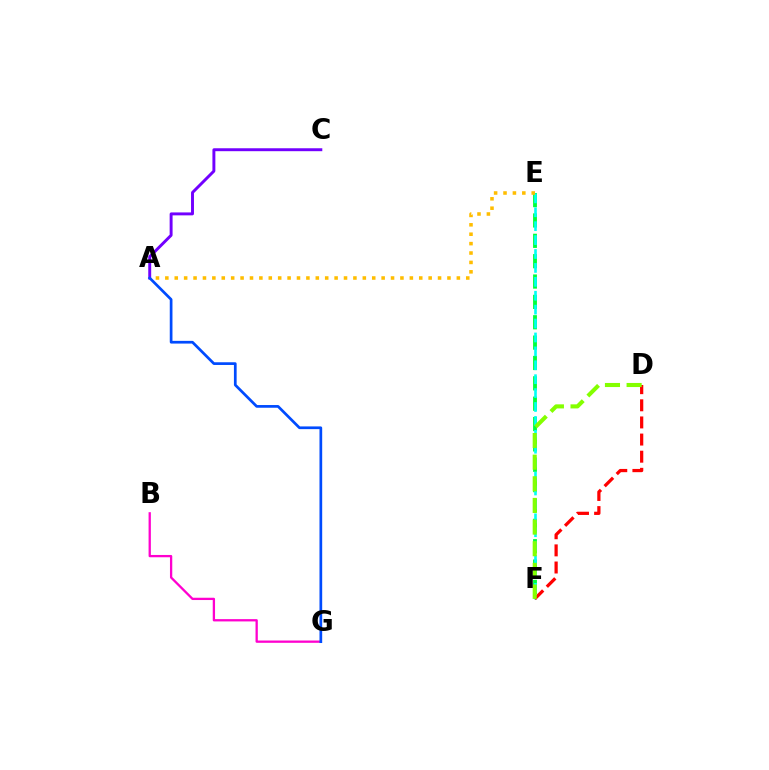{('A', 'C'): [{'color': '#7200ff', 'line_style': 'solid', 'thickness': 2.11}], ('E', 'F'): [{'color': '#00ff39', 'line_style': 'dashed', 'thickness': 2.77}, {'color': '#00fff6', 'line_style': 'dashed', 'thickness': 1.89}], ('A', 'E'): [{'color': '#ffbd00', 'line_style': 'dotted', 'thickness': 2.55}], ('D', 'F'): [{'color': '#ff0000', 'line_style': 'dashed', 'thickness': 2.33}, {'color': '#84ff00', 'line_style': 'dashed', 'thickness': 2.94}], ('B', 'G'): [{'color': '#ff00cf', 'line_style': 'solid', 'thickness': 1.65}], ('A', 'G'): [{'color': '#004bff', 'line_style': 'solid', 'thickness': 1.95}]}